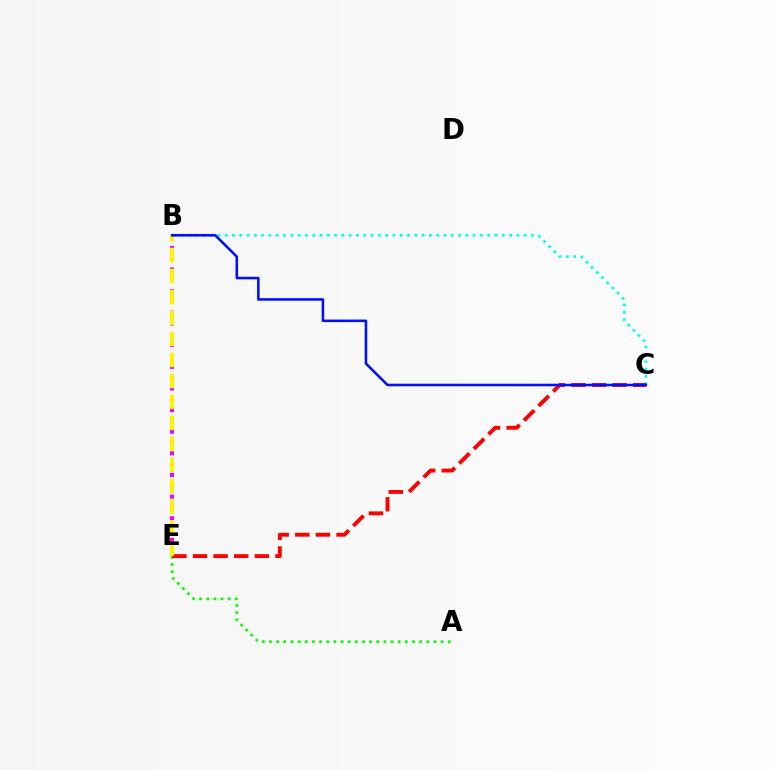{('A', 'E'): [{'color': '#08ff00', 'line_style': 'dotted', 'thickness': 1.94}], ('B', 'C'): [{'color': '#00fff6', 'line_style': 'dotted', 'thickness': 1.98}, {'color': '#0010ff', 'line_style': 'solid', 'thickness': 1.84}], ('C', 'E'): [{'color': '#ff0000', 'line_style': 'dashed', 'thickness': 2.8}], ('B', 'E'): [{'color': '#ee00ff', 'line_style': 'dotted', 'thickness': 2.94}, {'color': '#fcf500', 'line_style': 'dashed', 'thickness': 2.85}]}